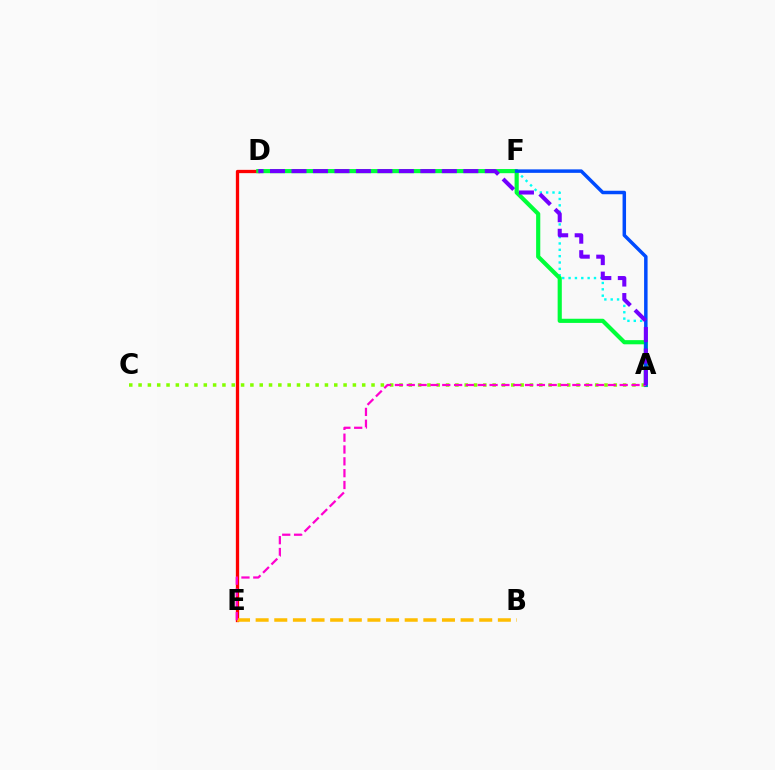{('D', 'E'): [{'color': '#ff0000', 'line_style': 'solid', 'thickness': 2.37}], ('B', 'E'): [{'color': '#ffbd00', 'line_style': 'dashed', 'thickness': 2.53}], ('A', 'F'): [{'color': '#00fff6', 'line_style': 'dotted', 'thickness': 1.73}, {'color': '#004bff', 'line_style': 'solid', 'thickness': 2.51}], ('A', 'D'): [{'color': '#00ff39', 'line_style': 'solid', 'thickness': 2.99}, {'color': '#7200ff', 'line_style': 'dashed', 'thickness': 2.92}], ('A', 'C'): [{'color': '#84ff00', 'line_style': 'dotted', 'thickness': 2.53}], ('A', 'E'): [{'color': '#ff00cf', 'line_style': 'dashed', 'thickness': 1.61}]}